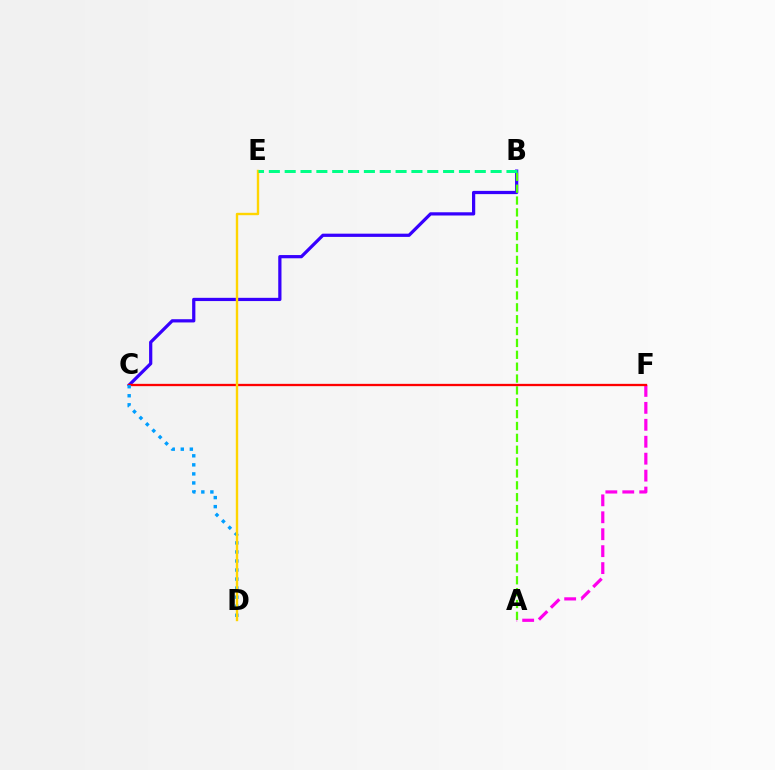{('B', 'C'): [{'color': '#3700ff', 'line_style': 'solid', 'thickness': 2.33}], ('A', 'B'): [{'color': '#4fff00', 'line_style': 'dashed', 'thickness': 1.61}], ('A', 'F'): [{'color': '#ff00ed', 'line_style': 'dashed', 'thickness': 2.3}], ('C', 'F'): [{'color': '#ff0000', 'line_style': 'solid', 'thickness': 1.65}], ('C', 'D'): [{'color': '#009eff', 'line_style': 'dotted', 'thickness': 2.46}], ('D', 'E'): [{'color': '#ffd500', 'line_style': 'solid', 'thickness': 1.72}], ('B', 'E'): [{'color': '#00ff86', 'line_style': 'dashed', 'thickness': 2.15}]}